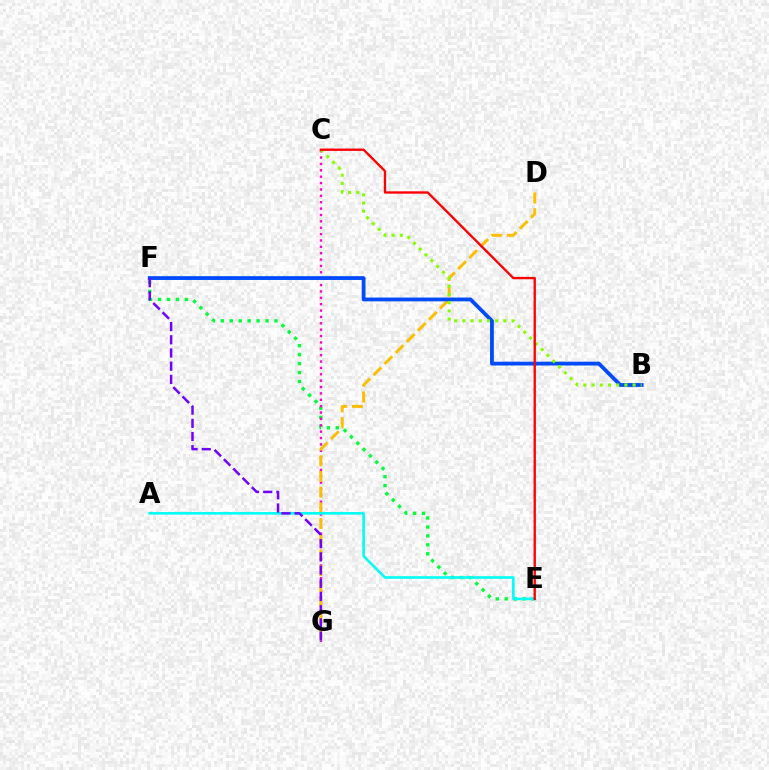{('E', 'F'): [{'color': '#00ff39', 'line_style': 'dotted', 'thickness': 2.43}], ('C', 'G'): [{'color': '#ff00cf', 'line_style': 'dotted', 'thickness': 1.73}], ('D', 'G'): [{'color': '#ffbd00', 'line_style': 'dashed', 'thickness': 2.13}], ('B', 'F'): [{'color': '#004bff', 'line_style': 'solid', 'thickness': 2.74}], ('B', 'C'): [{'color': '#84ff00', 'line_style': 'dotted', 'thickness': 2.23}], ('A', 'E'): [{'color': '#00fff6', 'line_style': 'solid', 'thickness': 1.87}], ('F', 'G'): [{'color': '#7200ff', 'line_style': 'dashed', 'thickness': 1.79}], ('C', 'E'): [{'color': '#ff0000', 'line_style': 'solid', 'thickness': 1.69}]}